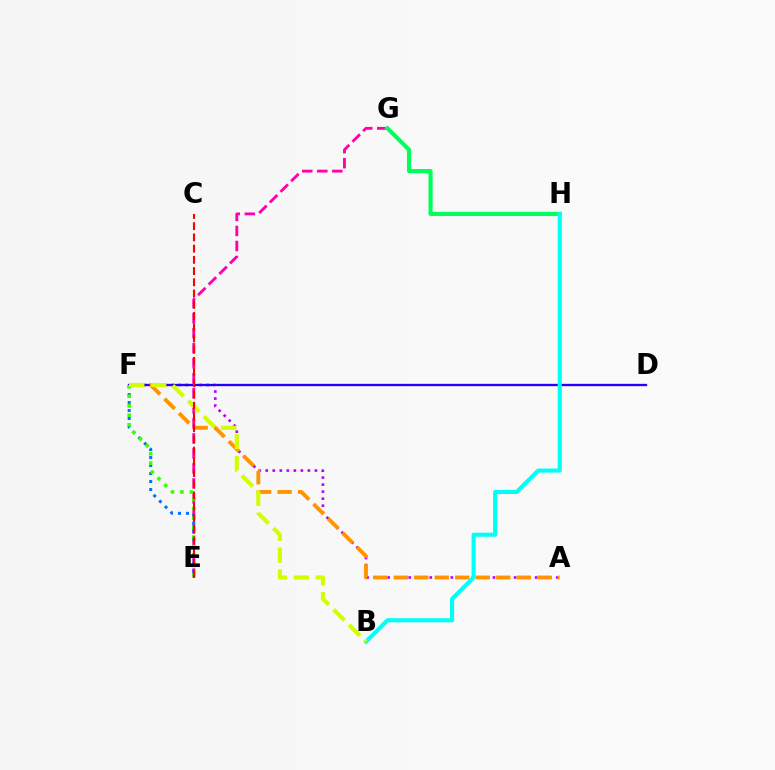{('A', 'F'): [{'color': '#b900ff', 'line_style': 'dotted', 'thickness': 1.91}, {'color': '#ff9400', 'line_style': 'dashed', 'thickness': 2.78}], ('D', 'F'): [{'color': '#2500ff', 'line_style': 'solid', 'thickness': 1.68}], ('E', 'G'): [{'color': '#ff00ac', 'line_style': 'dashed', 'thickness': 2.04}], ('G', 'H'): [{'color': '#00ff5c', 'line_style': 'solid', 'thickness': 2.98}], ('B', 'H'): [{'color': '#00fff6', 'line_style': 'solid', 'thickness': 2.95}], ('E', 'F'): [{'color': '#0074ff', 'line_style': 'dotted', 'thickness': 2.17}, {'color': '#3dff00', 'line_style': 'dotted', 'thickness': 2.58}], ('B', 'F'): [{'color': '#d1ff00', 'line_style': 'dashed', 'thickness': 2.98}], ('C', 'E'): [{'color': '#ff0000', 'line_style': 'dashed', 'thickness': 1.52}]}